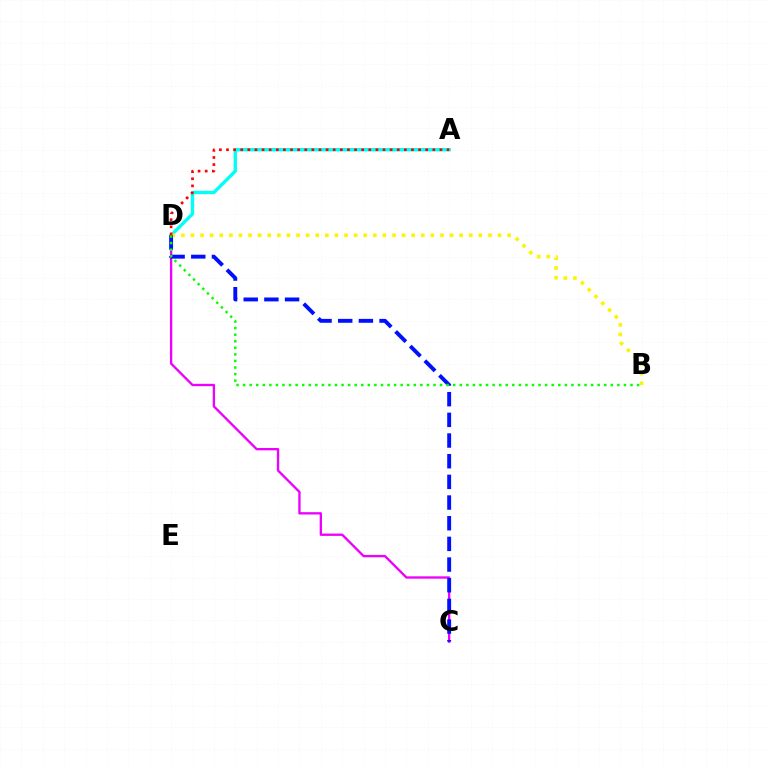{('C', 'D'): [{'color': '#ee00ff', 'line_style': 'solid', 'thickness': 1.68}, {'color': '#0010ff', 'line_style': 'dashed', 'thickness': 2.81}], ('A', 'D'): [{'color': '#00fff6', 'line_style': 'solid', 'thickness': 2.43}, {'color': '#ff0000', 'line_style': 'dotted', 'thickness': 1.93}], ('B', 'D'): [{'color': '#fcf500', 'line_style': 'dotted', 'thickness': 2.61}, {'color': '#08ff00', 'line_style': 'dotted', 'thickness': 1.78}]}